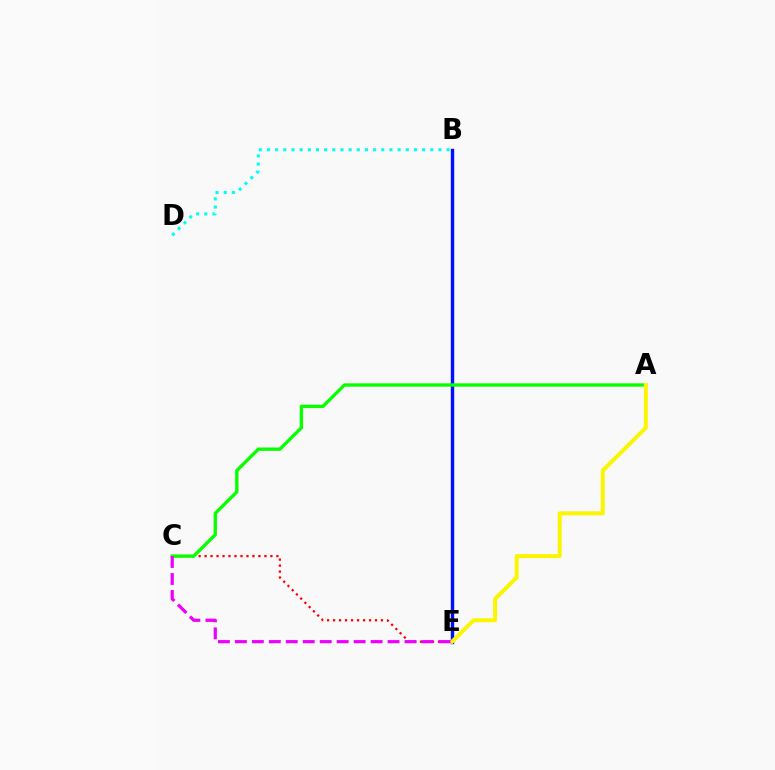{('C', 'E'): [{'color': '#ff0000', 'line_style': 'dotted', 'thickness': 1.63}, {'color': '#ee00ff', 'line_style': 'dashed', 'thickness': 2.3}], ('B', 'E'): [{'color': '#0010ff', 'line_style': 'solid', 'thickness': 2.45}], ('A', 'C'): [{'color': '#08ff00', 'line_style': 'solid', 'thickness': 2.4}], ('A', 'E'): [{'color': '#fcf500', 'line_style': 'solid', 'thickness': 2.87}], ('B', 'D'): [{'color': '#00fff6', 'line_style': 'dotted', 'thickness': 2.22}]}